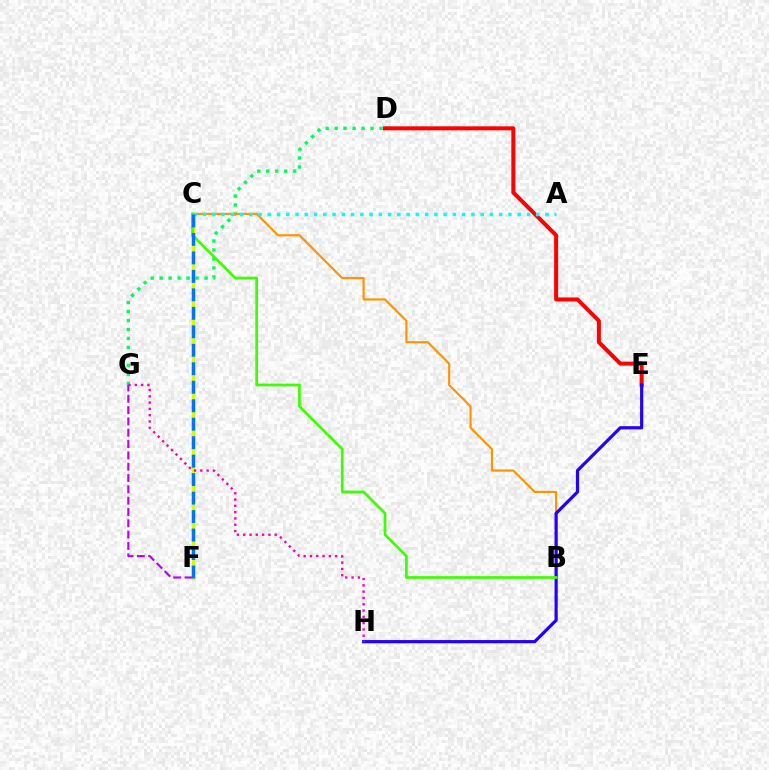{('D', 'G'): [{'color': '#00ff5c', 'line_style': 'dotted', 'thickness': 2.44}], ('C', 'F'): [{'color': '#d1ff00', 'line_style': 'solid', 'thickness': 2.41}, {'color': '#0074ff', 'line_style': 'dashed', 'thickness': 2.51}], ('B', 'C'): [{'color': '#ff9400', 'line_style': 'solid', 'thickness': 1.55}, {'color': '#3dff00', 'line_style': 'solid', 'thickness': 1.95}], ('D', 'E'): [{'color': '#ff0000', 'line_style': 'solid', 'thickness': 2.88}], ('E', 'H'): [{'color': '#2500ff', 'line_style': 'solid', 'thickness': 2.3}], ('A', 'C'): [{'color': '#00fff6', 'line_style': 'dotted', 'thickness': 2.51}], ('G', 'H'): [{'color': '#ff00ac', 'line_style': 'dotted', 'thickness': 1.71}], ('F', 'G'): [{'color': '#b900ff', 'line_style': 'dashed', 'thickness': 1.54}]}